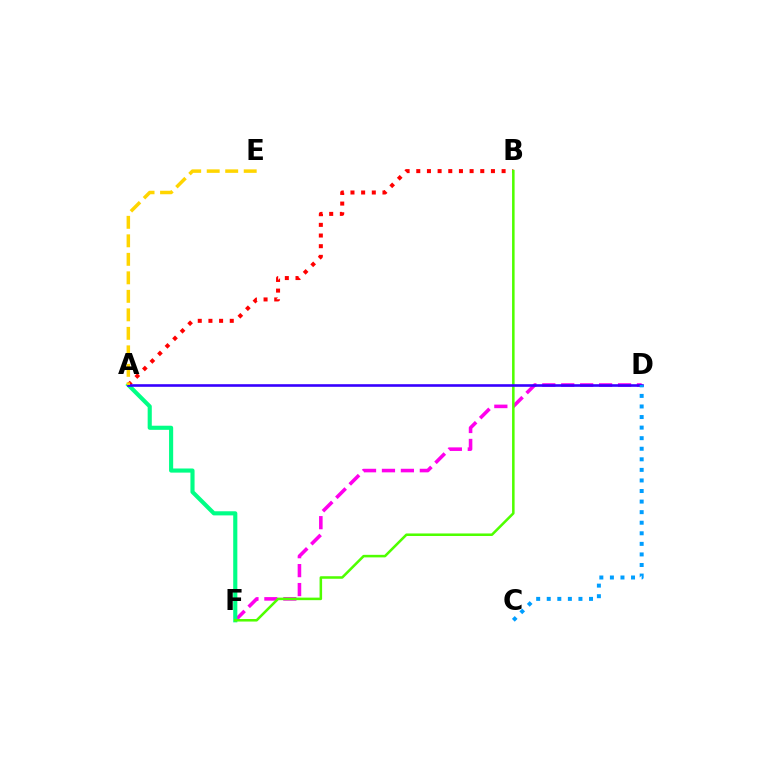{('D', 'F'): [{'color': '#ff00ed', 'line_style': 'dashed', 'thickness': 2.57}], ('A', 'F'): [{'color': '#00ff86', 'line_style': 'solid', 'thickness': 2.97}], ('A', 'B'): [{'color': '#ff0000', 'line_style': 'dotted', 'thickness': 2.9}], ('B', 'F'): [{'color': '#4fff00', 'line_style': 'solid', 'thickness': 1.83}], ('A', 'D'): [{'color': '#3700ff', 'line_style': 'solid', 'thickness': 1.88}], ('C', 'D'): [{'color': '#009eff', 'line_style': 'dotted', 'thickness': 2.87}], ('A', 'E'): [{'color': '#ffd500', 'line_style': 'dashed', 'thickness': 2.51}]}